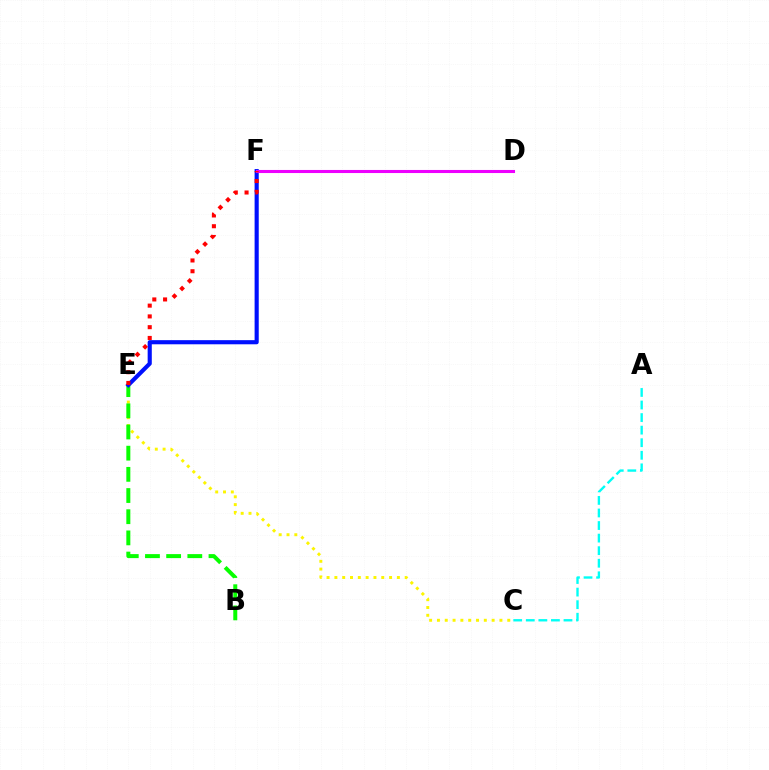{('C', 'E'): [{'color': '#fcf500', 'line_style': 'dotted', 'thickness': 2.12}], ('B', 'E'): [{'color': '#08ff00', 'line_style': 'dashed', 'thickness': 2.88}], ('A', 'C'): [{'color': '#00fff6', 'line_style': 'dashed', 'thickness': 1.71}], ('E', 'F'): [{'color': '#0010ff', 'line_style': 'solid', 'thickness': 2.97}, {'color': '#ff0000', 'line_style': 'dotted', 'thickness': 2.93}], ('D', 'F'): [{'color': '#ee00ff', 'line_style': 'solid', 'thickness': 2.22}]}